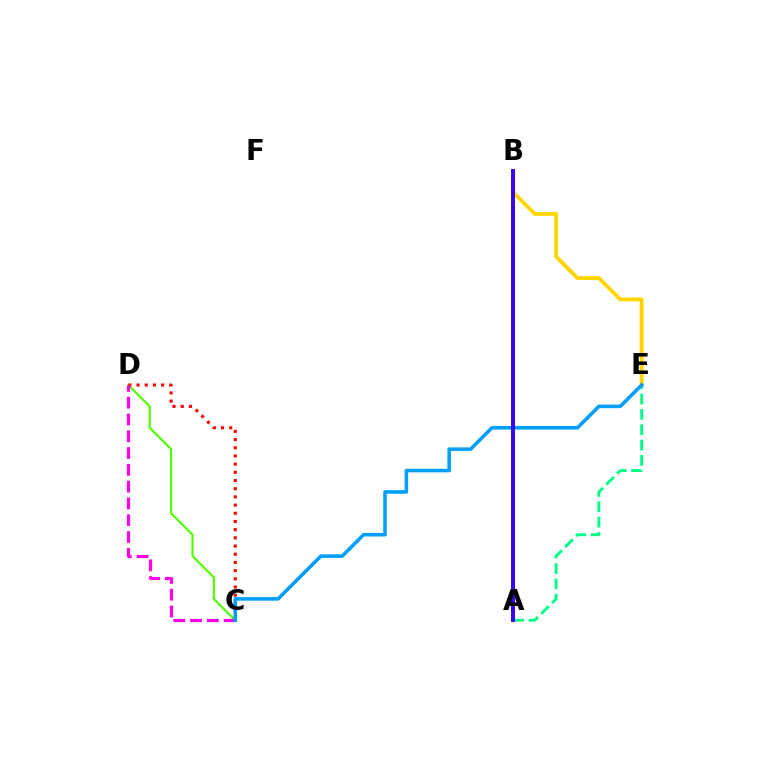{('C', 'D'): [{'color': '#4fff00', 'line_style': 'solid', 'thickness': 1.55}, {'color': '#ff0000', 'line_style': 'dotted', 'thickness': 2.23}, {'color': '#ff00ed', 'line_style': 'dashed', 'thickness': 2.28}], ('A', 'E'): [{'color': '#00ff86', 'line_style': 'dashed', 'thickness': 2.08}], ('B', 'E'): [{'color': '#ffd500', 'line_style': 'solid', 'thickness': 2.77}], ('C', 'E'): [{'color': '#009eff', 'line_style': 'solid', 'thickness': 2.55}], ('A', 'B'): [{'color': '#3700ff', 'line_style': 'solid', 'thickness': 2.82}]}